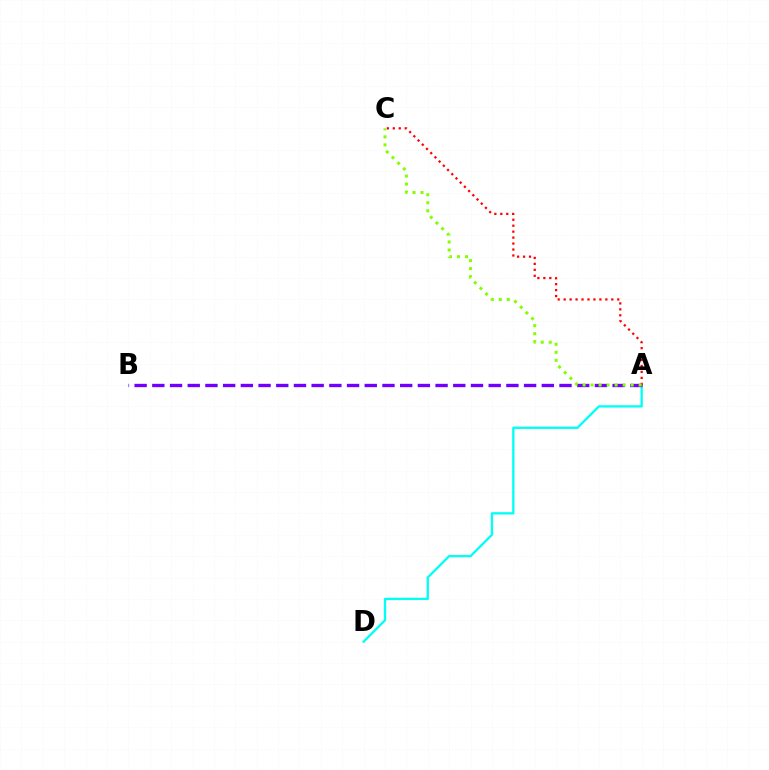{('A', 'D'): [{'color': '#00fff6', 'line_style': 'solid', 'thickness': 1.66}], ('A', 'B'): [{'color': '#7200ff', 'line_style': 'dashed', 'thickness': 2.4}], ('A', 'C'): [{'color': '#ff0000', 'line_style': 'dotted', 'thickness': 1.62}, {'color': '#84ff00', 'line_style': 'dotted', 'thickness': 2.18}]}